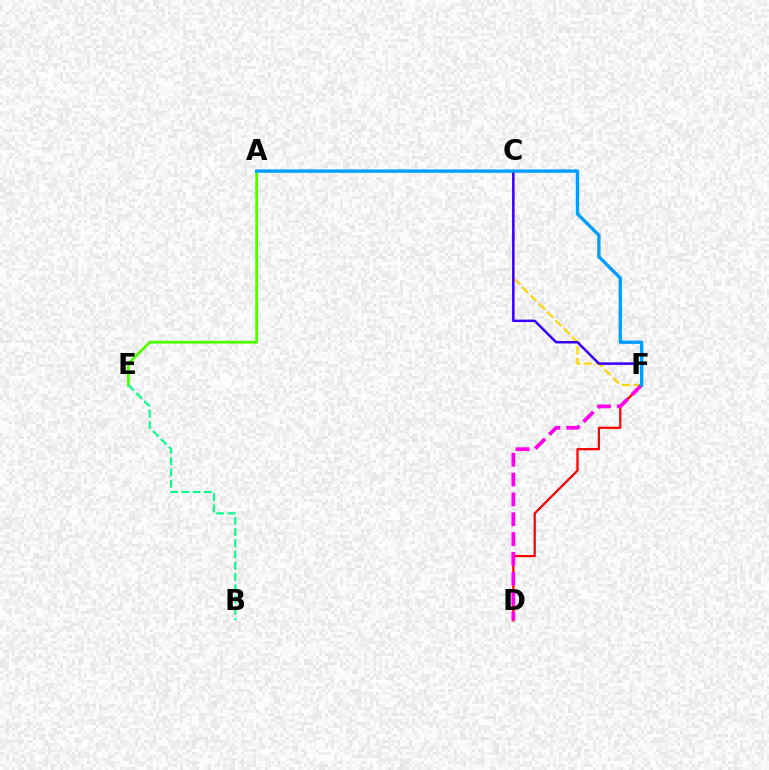{('D', 'F'): [{'color': '#ff0000', 'line_style': 'solid', 'thickness': 1.62}, {'color': '#ff00ed', 'line_style': 'dashed', 'thickness': 2.69}], ('C', 'F'): [{'color': '#ffd500', 'line_style': 'dashed', 'thickness': 1.59}, {'color': '#3700ff', 'line_style': 'solid', 'thickness': 1.81}], ('A', 'E'): [{'color': '#4fff00', 'line_style': 'solid', 'thickness': 2.01}], ('B', 'E'): [{'color': '#00ff86', 'line_style': 'dashed', 'thickness': 1.53}], ('A', 'F'): [{'color': '#009eff', 'line_style': 'solid', 'thickness': 2.4}]}